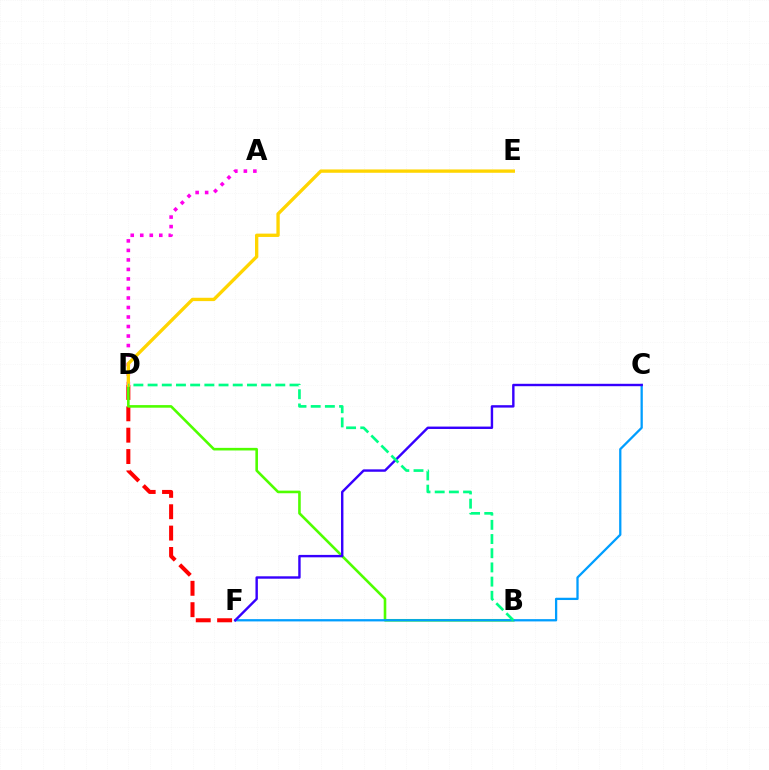{('A', 'D'): [{'color': '#ff00ed', 'line_style': 'dotted', 'thickness': 2.59}], ('D', 'F'): [{'color': '#ff0000', 'line_style': 'dashed', 'thickness': 2.9}], ('B', 'D'): [{'color': '#4fff00', 'line_style': 'solid', 'thickness': 1.87}, {'color': '#00ff86', 'line_style': 'dashed', 'thickness': 1.93}], ('C', 'F'): [{'color': '#009eff', 'line_style': 'solid', 'thickness': 1.64}, {'color': '#3700ff', 'line_style': 'solid', 'thickness': 1.73}], ('D', 'E'): [{'color': '#ffd500', 'line_style': 'solid', 'thickness': 2.4}]}